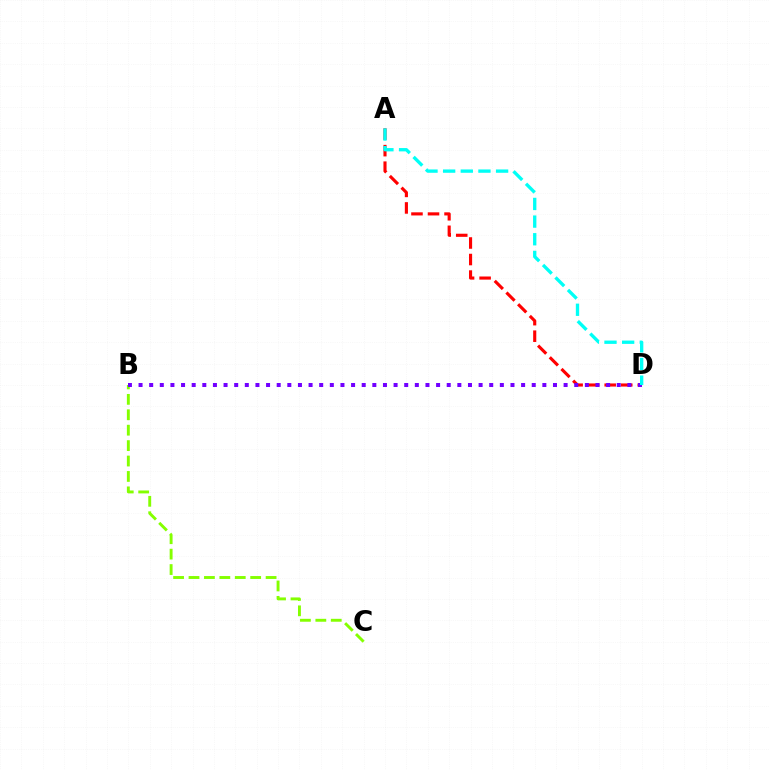{('A', 'D'): [{'color': '#ff0000', 'line_style': 'dashed', 'thickness': 2.25}, {'color': '#00fff6', 'line_style': 'dashed', 'thickness': 2.4}], ('B', 'C'): [{'color': '#84ff00', 'line_style': 'dashed', 'thickness': 2.09}], ('B', 'D'): [{'color': '#7200ff', 'line_style': 'dotted', 'thickness': 2.89}]}